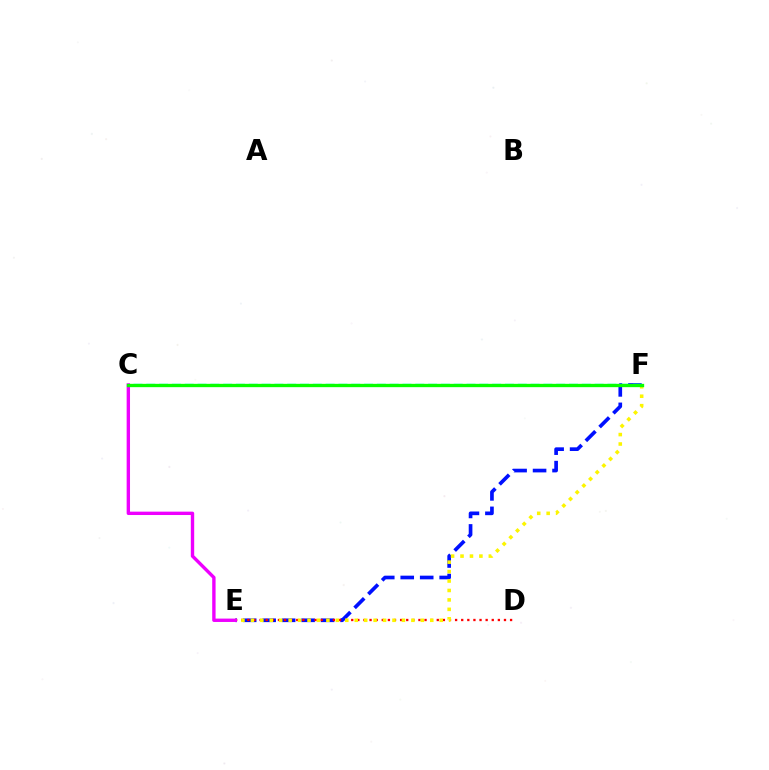{('E', 'F'): [{'color': '#0010ff', 'line_style': 'dashed', 'thickness': 2.65}, {'color': '#fcf500', 'line_style': 'dotted', 'thickness': 2.57}], ('D', 'E'): [{'color': '#ff0000', 'line_style': 'dotted', 'thickness': 1.66}], ('C', 'F'): [{'color': '#00fff6', 'line_style': 'dashed', 'thickness': 1.74}, {'color': '#08ff00', 'line_style': 'solid', 'thickness': 2.4}], ('C', 'E'): [{'color': '#ee00ff', 'line_style': 'solid', 'thickness': 2.43}]}